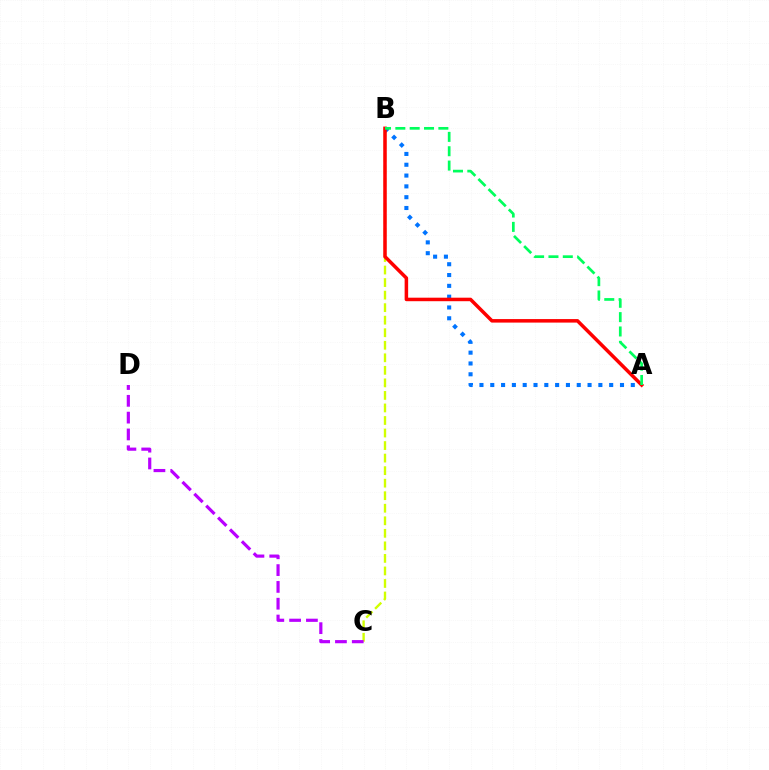{('B', 'C'): [{'color': '#d1ff00', 'line_style': 'dashed', 'thickness': 1.7}], ('A', 'B'): [{'color': '#0074ff', 'line_style': 'dotted', 'thickness': 2.94}, {'color': '#ff0000', 'line_style': 'solid', 'thickness': 2.53}, {'color': '#00ff5c', 'line_style': 'dashed', 'thickness': 1.95}], ('C', 'D'): [{'color': '#b900ff', 'line_style': 'dashed', 'thickness': 2.28}]}